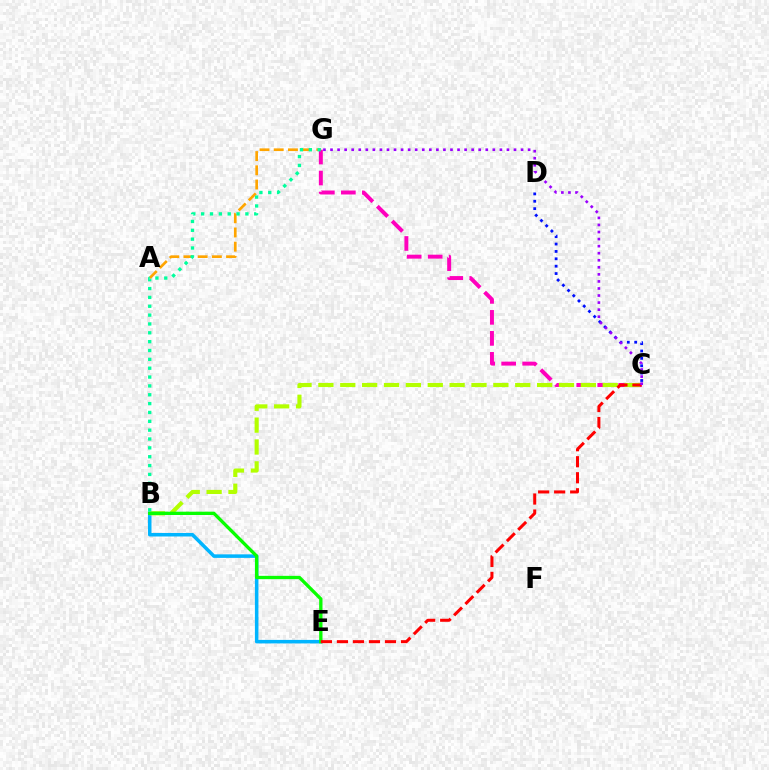{('A', 'G'): [{'color': '#ffa500', 'line_style': 'dashed', 'thickness': 1.93}], ('C', 'G'): [{'color': '#ff00bd', 'line_style': 'dashed', 'thickness': 2.85}, {'color': '#9b00ff', 'line_style': 'dotted', 'thickness': 1.92}], ('C', 'D'): [{'color': '#0010ff', 'line_style': 'dotted', 'thickness': 2.0}], ('B', 'E'): [{'color': '#00b5ff', 'line_style': 'solid', 'thickness': 2.54}, {'color': '#08ff00', 'line_style': 'solid', 'thickness': 2.39}], ('B', 'C'): [{'color': '#b3ff00', 'line_style': 'dashed', 'thickness': 2.97}], ('C', 'E'): [{'color': '#ff0000', 'line_style': 'dashed', 'thickness': 2.18}], ('B', 'G'): [{'color': '#00ff9d', 'line_style': 'dotted', 'thickness': 2.4}]}